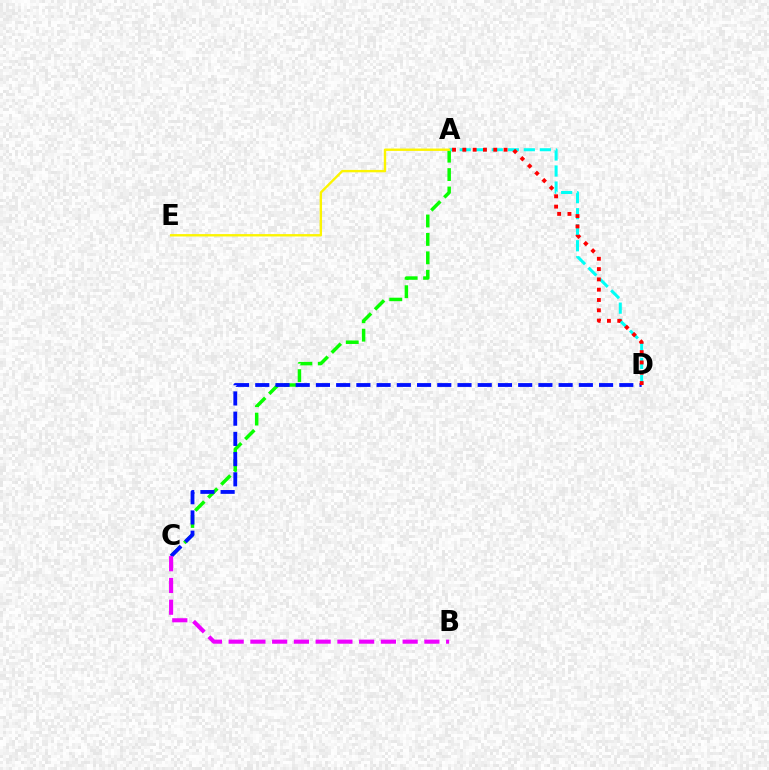{('A', 'C'): [{'color': '#08ff00', 'line_style': 'dashed', 'thickness': 2.5}], ('C', 'D'): [{'color': '#0010ff', 'line_style': 'dashed', 'thickness': 2.75}], ('A', 'D'): [{'color': '#00fff6', 'line_style': 'dashed', 'thickness': 2.18}, {'color': '#ff0000', 'line_style': 'dotted', 'thickness': 2.8}], ('A', 'E'): [{'color': '#fcf500', 'line_style': 'solid', 'thickness': 1.71}], ('B', 'C'): [{'color': '#ee00ff', 'line_style': 'dashed', 'thickness': 2.95}]}